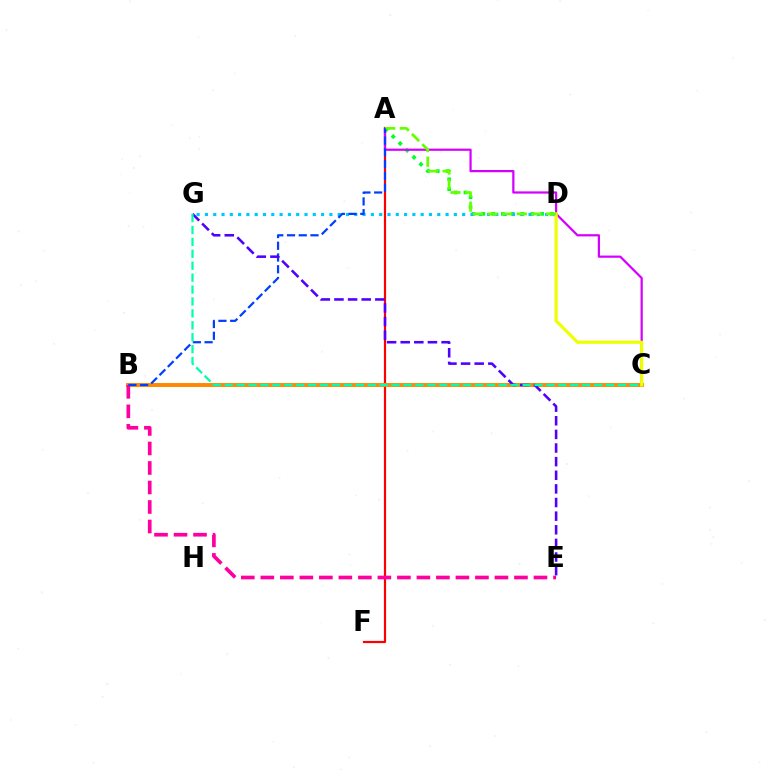{('A', 'D'): [{'color': '#00ff27', 'line_style': 'dotted', 'thickness': 2.66}, {'color': '#66ff00', 'line_style': 'dashed', 'thickness': 1.99}], ('A', 'F'): [{'color': '#ff0000', 'line_style': 'solid', 'thickness': 1.58}], ('B', 'C'): [{'color': '#ff8800', 'line_style': 'solid', 'thickness': 2.83}], ('A', 'C'): [{'color': '#d600ff', 'line_style': 'solid', 'thickness': 1.6}], ('D', 'G'): [{'color': '#00c7ff', 'line_style': 'dotted', 'thickness': 2.25}], ('C', 'D'): [{'color': '#eeff00', 'line_style': 'solid', 'thickness': 2.28}], ('B', 'E'): [{'color': '#ff00a0', 'line_style': 'dashed', 'thickness': 2.65}], ('A', 'B'): [{'color': '#003fff', 'line_style': 'dashed', 'thickness': 1.59}], ('E', 'G'): [{'color': '#4f00ff', 'line_style': 'dashed', 'thickness': 1.85}], ('C', 'G'): [{'color': '#00ffaf', 'line_style': 'dashed', 'thickness': 1.62}]}